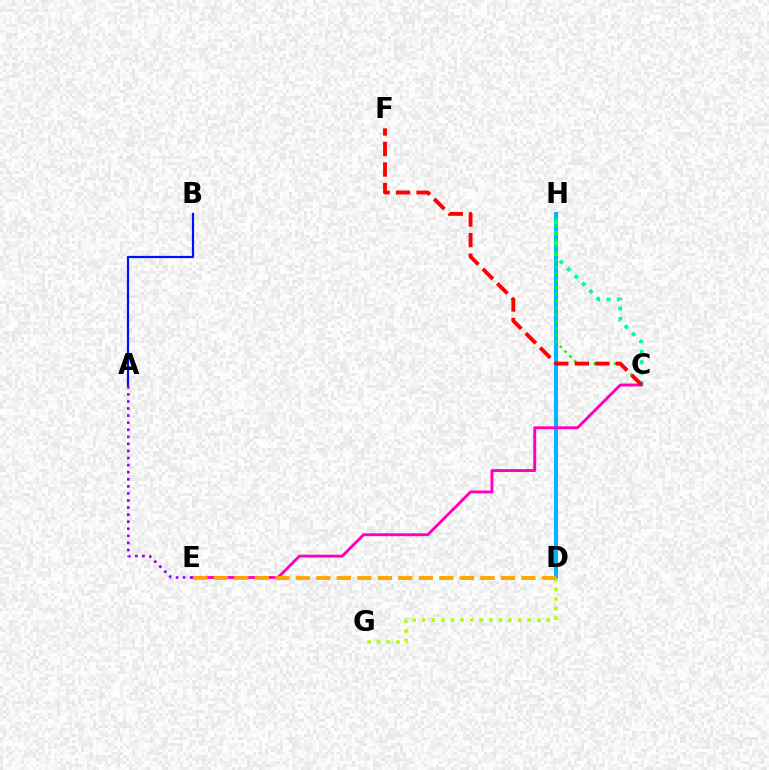{('D', 'H'): [{'color': '#00b5ff', 'line_style': 'solid', 'thickness': 2.91}], ('C', 'E'): [{'color': '#ff00bd', 'line_style': 'solid', 'thickness': 2.08}], ('C', 'H'): [{'color': '#00ff9d', 'line_style': 'dotted', 'thickness': 2.83}, {'color': '#08ff00', 'line_style': 'dotted', 'thickness': 1.85}], ('A', 'B'): [{'color': '#0010ff', 'line_style': 'solid', 'thickness': 1.59}], ('D', 'G'): [{'color': '#b3ff00', 'line_style': 'dotted', 'thickness': 2.6}], ('A', 'E'): [{'color': '#9b00ff', 'line_style': 'dotted', 'thickness': 1.92}], ('D', 'E'): [{'color': '#ffa500', 'line_style': 'dashed', 'thickness': 2.78}], ('C', 'F'): [{'color': '#ff0000', 'line_style': 'dashed', 'thickness': 2.79}]}